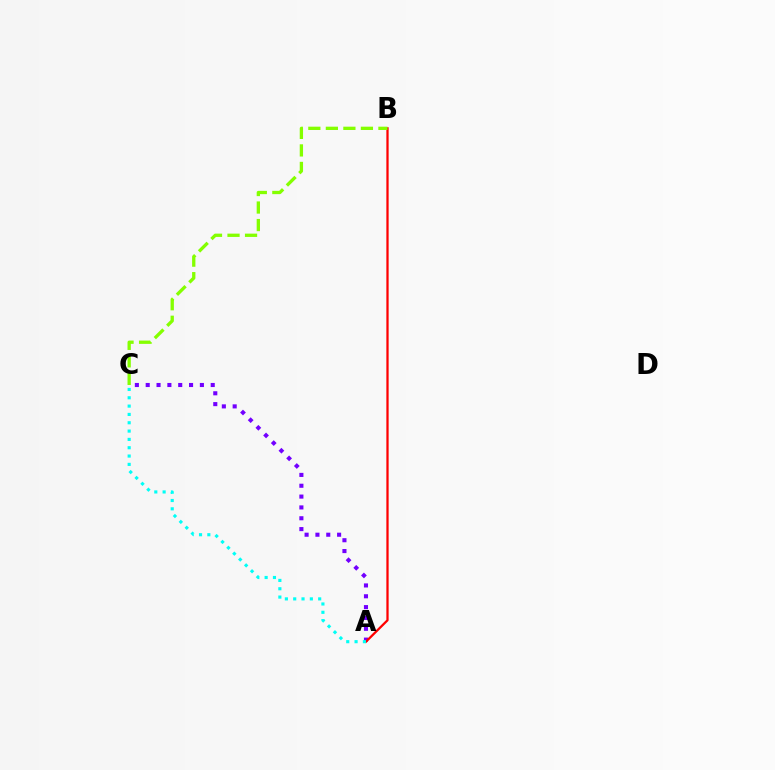{('A', 'C'): [{'color': '#7200ff', 'line_style': 'dotted', 'thickness': 2.94}, {'color': '#00fff6', 'line_style': 'dotted', 'thickness': 2.26}], ('A', 'B'): [{'color': '#ff0000', 'line_style': 'solid', 'thickness': 1.63}], ('B', 'C'): [{'color': '#84ff00', 'line_style': 'dashed', 'thickness': 2.38}]}